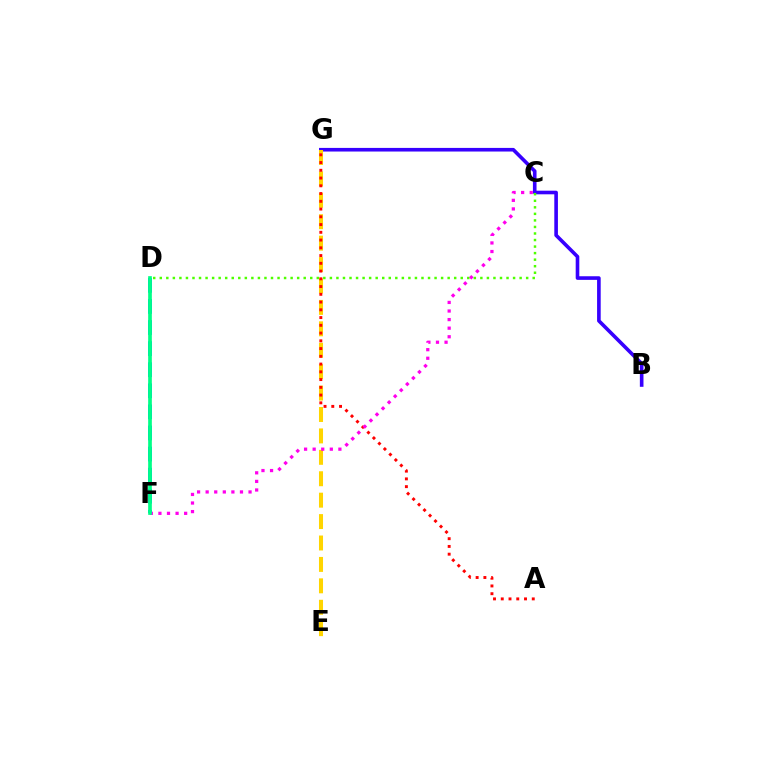{('B', 'G'): [{'color': '#3700ff', 'line_style': 'solid', 'thickness': 2.61}], ('C', 'D'): [{'color': '#4fff00', 'line_style': 'dotted', 'thickness': 1.78}], ('E', 'G'): [{'color': '#ffd500', 'line_style': 'dashed', 'thickness': 2.91}], ('A', 'G'): [{'color': '#ff0000', 'line_style': 'dotted', 'thickness': 2.11}], ('C', 'F'): [{'color': '#ff00ed', 'line_style': 'dotted', 'thickness': 2.33}], ('D', 'F'): [{'color': '#009eff', 'line_style': 'dashed', 'thickness': 2.86}, {'color': '#00ff86', 'line_style': 'solid', 'thickness': 2.65}]}